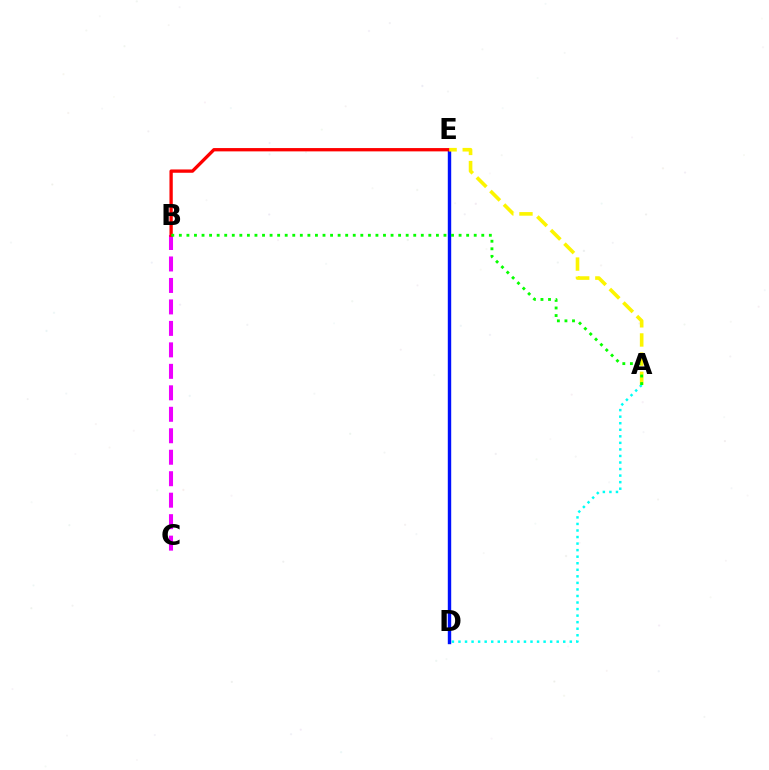{('A', 'D'): [{'color': '#00fff6', 'line_style': 'dotted', 'thickness': 1.78}], ('D', 'E'): [{'color': '#0010ff', 'line_style': 'solid', 'thickness': 2.45}], ('B', 'C'): [{'color': '#ee00ff', 'line_style': 'dashed', 'thickness': 2.92}], ('B', 'E'): [{'color': '#ff0000', 'line_style': 'solid', 'thickness': 2.38}], ('A', 'E'): [{'color': '#fcf500', 'line_style': 'dashed', 'thickness': 2.6}], ('A', 'B'): [{'color': '#08ff00', 'line_style': 'dotted', 'thickness': 2.05}]}